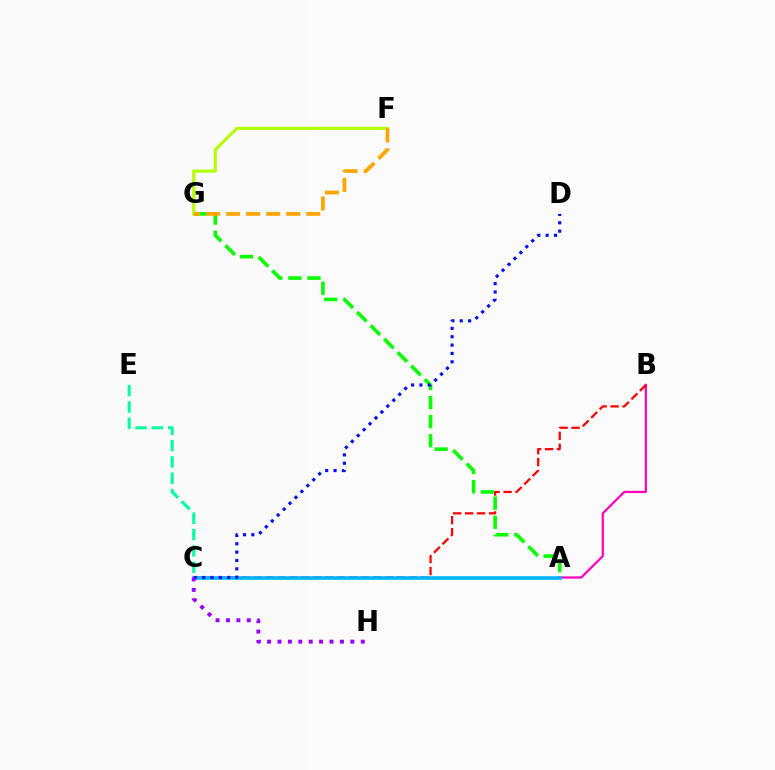{('F', 'G'): [{'color': '#b3ff00', 'line_style': 'solid', 'thickness': 2.23}, {'color': '#ffa500', 'line_style': 'dashed', 'thickness': 2.72}], ('A', 'B'): [{'color': '#ff00bd', 'line_style': 'solid', 'thickness': 1.61}], ('B', 'C'): [{'color': '#ff0000', 'line_style': 'dashed', 'thickness': 1.62}], ('A', 'G'): [{'color': '#08ff00', 'line_style': 'dashed', 'thickness': 2.59}], ('A', 'C'): [{'color': '#00b5ff', 'line_style': 'solid', 'thickness': 2.59}], ('C', 'D'): [{'color': '#0010ff', 'line_style': 'dotted', 'thickness': 2.27}], ('C', 'H'): [{'color': '#9b00ff', 'line_style': 'dotted', 'thickness': 2.83}], ('C', 'E'): [{'color': '#00ff9d', 'line_style': 'dashed', 'thickness': 2.22}]}